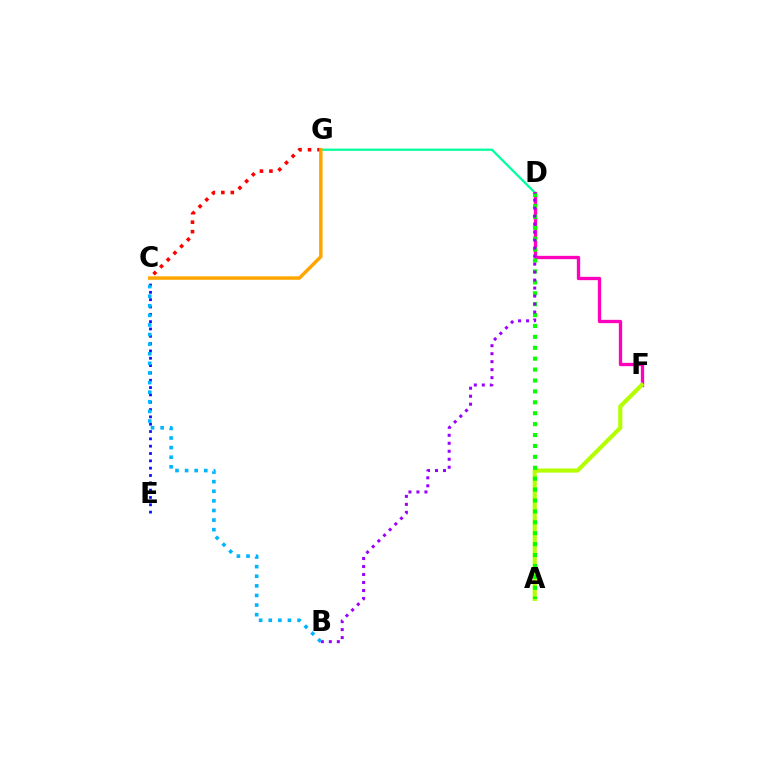{('D', 'G'): [{'color': '#00ff9d', 'line_style': 'solid', 'thickness': 1.61}], ('D', 'F'): [{'color': '#ff00bd', 'line_style': 'solid', 'thickness': 2.39}], ('A', 'F'): [{'color': '#b3ff00', 'line_style': 'solid', 'thickness': 2.98}], ('A', 'D'): [{'color': '#08ff00', 'line_style': 'dotted', 'thickness': 2.96}], ('B', 'D'): [{'color': '#9b00ff', 'line_style': 'dotted', 'thickness': 2.17}], ('C', 'E'): [{'color': '#0010ff', 'line_style': 'dotted', 'thickness': 1.99}], ('B', 'C'): [{'color': '#00b5ff', 'line_style': 'dotted', 'thickness': 2.61}], ('C', 'G'): [{'color': '#ff0000', 'line_style': 'dotted', 'thickness': 2.58}, {'color': '#ffa500', 'line_style': 'solid', 'thickness': 2.49}]}